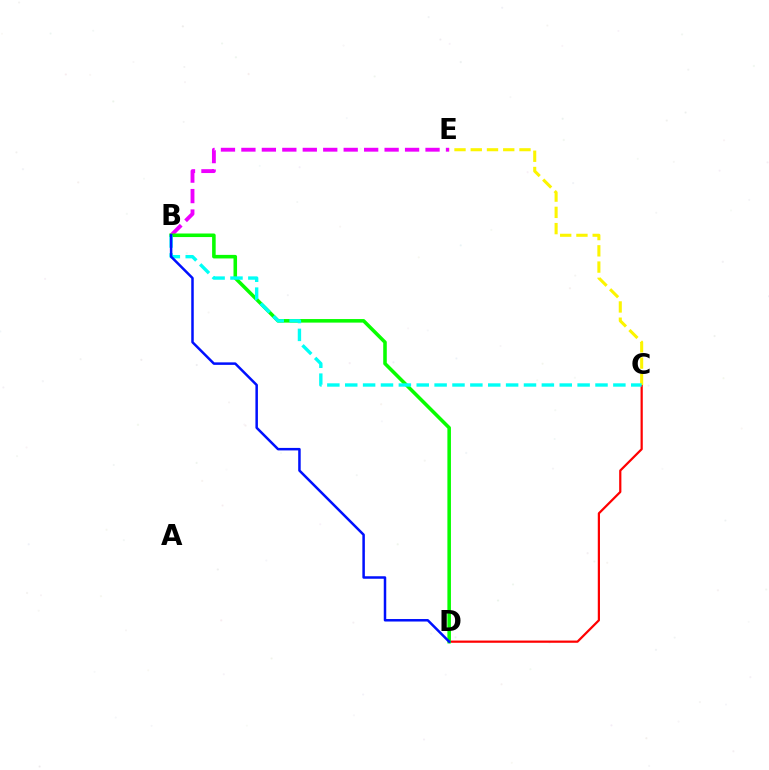{('B', 'E'): [{'color': '#ee00ff', 'line_style': 'dashed', 'thickness': 2.78}], ('C', 'D'): [{'color': '#ff0000', 'line_style': 'solid', 'thickness': 1.6}], ('C', 'E'): [{'color': '#fcf500', 'line_style': 'dashed', 'thickness': 2.21}], ('B', 'D'): [{'color': '#08ff00', 'line_style': 'solid', 'thickness': 2.56}, {'color': '#0010ff', 'line_style': 'solid', 'thickness': 1.8}], ('B', 'C'): [{'color': '#00fff6', 'line_style': 'dashed', 'thickness': 2.43}]}